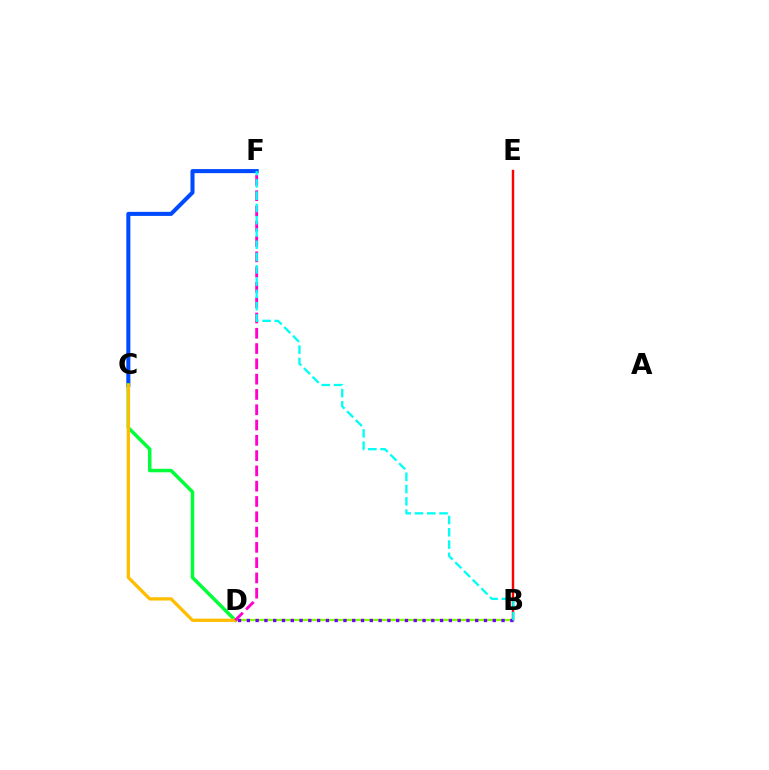{('B', 'E'): [{'color': '#ff0000', 'line_style': 'solid', 'thickness': 1.74}], ('C', 'F'): [{'color': '#004bff', 'line_style': 'solid', 'thickness': 2.92}], ('C', 'D'): [{'color': '#00ff39', 'line_style': 'solid', 'thickness': 2.51}, {'color': '#ffbd00', 'line_style': 'solid', 'thickness': 2.36}], ('B', 'D'): [{'color': '#84ff00', 'line_style': 'solid', 'thickness': 1.65}, {'color': '#7200ff', 'line_style': 'dotted', 'thickness': 2.39}], ('D', 'F'): [{'color': '#ff00cf', 'line_style': 'dashed', 'thickness': 2.08}], ('B', 'F'): [{'color': '#00fff6', 'line_style': 'dashed', 'thickness': 1.67}]}